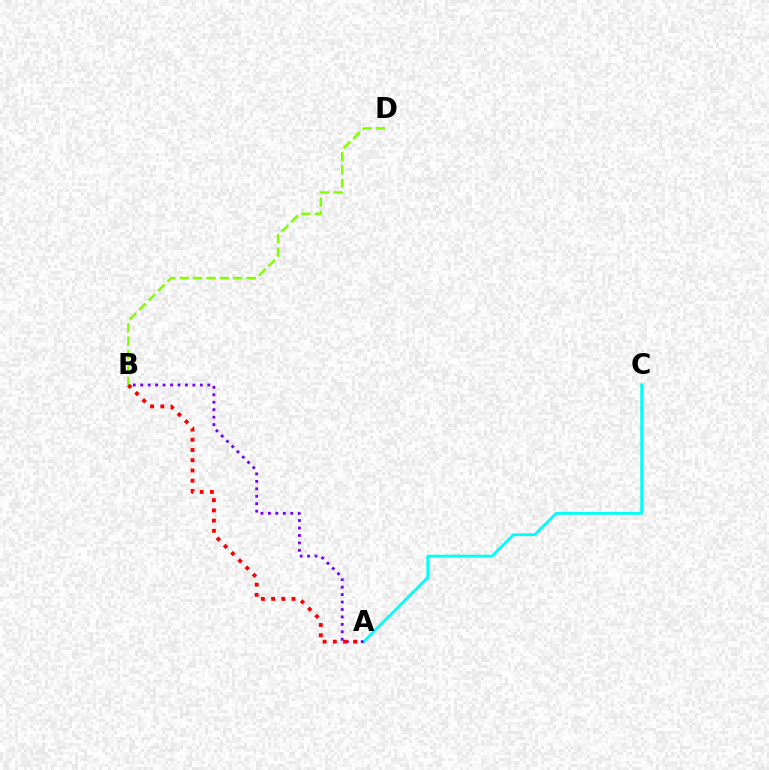{('A', 'C'): [{'color': '#00fff6', 'line_style': 'solid', 'thickness': 2.02}], ('A', 'B'): [{'color': '#7200ff', 'line_style': 'dotted', 'thickness': 2.02}, {'color': '#ff0000', 'line_style': 'dotted', 'thickness': 2.78}], ('B', 'D'): [{'color': '#84ff00', 'line_style': 'dashed', 'thickness': 1.82}]}